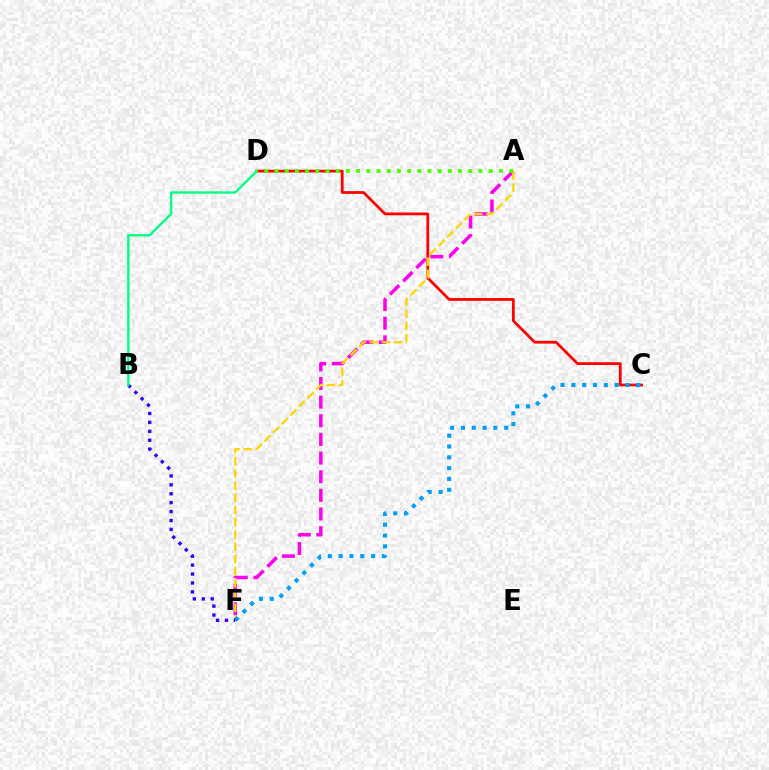{('A', 'F'): [{'color': '#ff00ed', 'line_style': 'dashed', 'thickness': 2.53}, {'color': '#ffd500', 'line_style': 'dashed', 'thickness': 1.66}], ('C', 'D'): [{'color': '#ff0000', 'line_style': 'solid', 'thickness': 1.99}], ('C', 'F'): [{'color': '#009eff', 'line_style': 'dotted', 'thickness': 2.94}], ('B', 'F'): [{'color': '#3700ff', 'line_style': 'dotted', 'thickness': 2.42}], ('B', 'D'): [{'color': '#00ff86', 'line_style': 'solid', 'thickness': 1.7}], ('A', 'D'): [{'color': '#4fff00', 'line_style': 'dotted', 'thickness': 2.77}]}